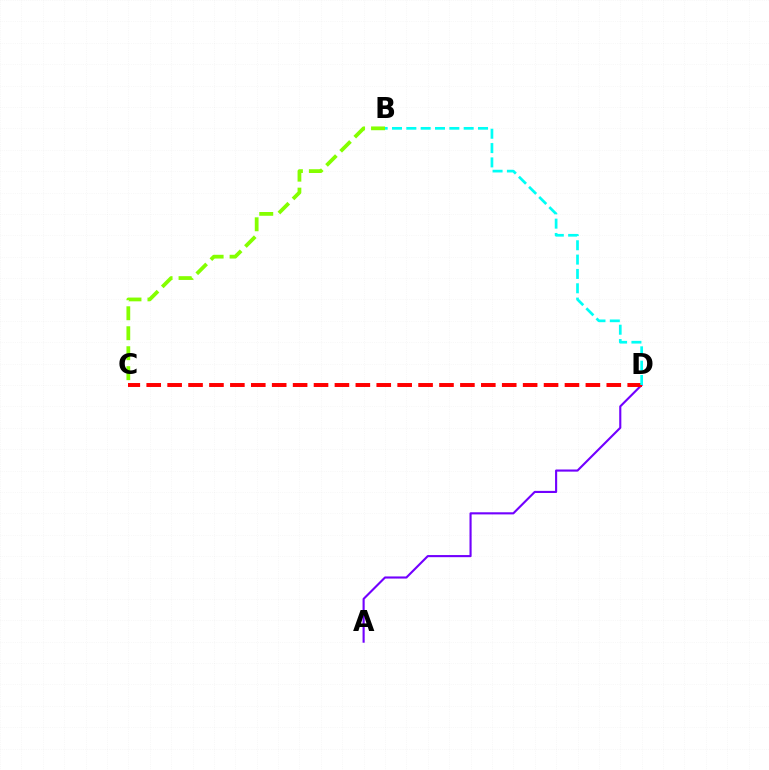{('A', 'D'): [{'color': '#7200ff', 'line_style': 'solid', 'thickness': 1.53}], ('C', 'D'): [{'color': '#ff0000', 'line_style': 'dashed', 'thickness': 2.84}], ('B', 'C'): [{'color': '#84ff00', 'line_style': 'dashed', 'thickness': 2.71}], ('B', 'D'): [{'color': '#00fff6', 'line_style': 'dashed', 'thickness': 1.95}]}